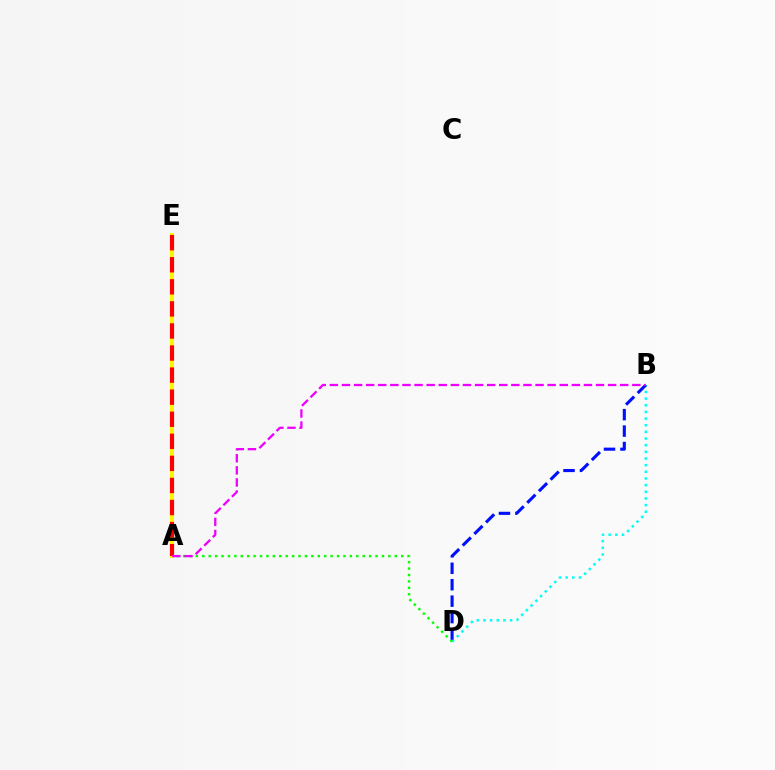{('B', 'D'): [{'color': '#00fff6', 'line_style': 'dotted', 'thickness': 1.81}, {'color': '#0010ff', 'line_style': 'dashed', 'thickness': 2.23}], ('A', 'D'): [{'color': '#08ff00', 'line_style': 'dotted', 'thickness': 1.74}], ('A', 'E'): [{'color': '#fcf500', 'line_style': 'solid', 'thickness': 2.9}, {'color': '#ff0000', 'line_style': 'dashed', 'thickness': 3.0}], ('A', 'B'): [{'color': '#ee00ff', 'line_style': 'dashed', 'thickness': 1.64}]}